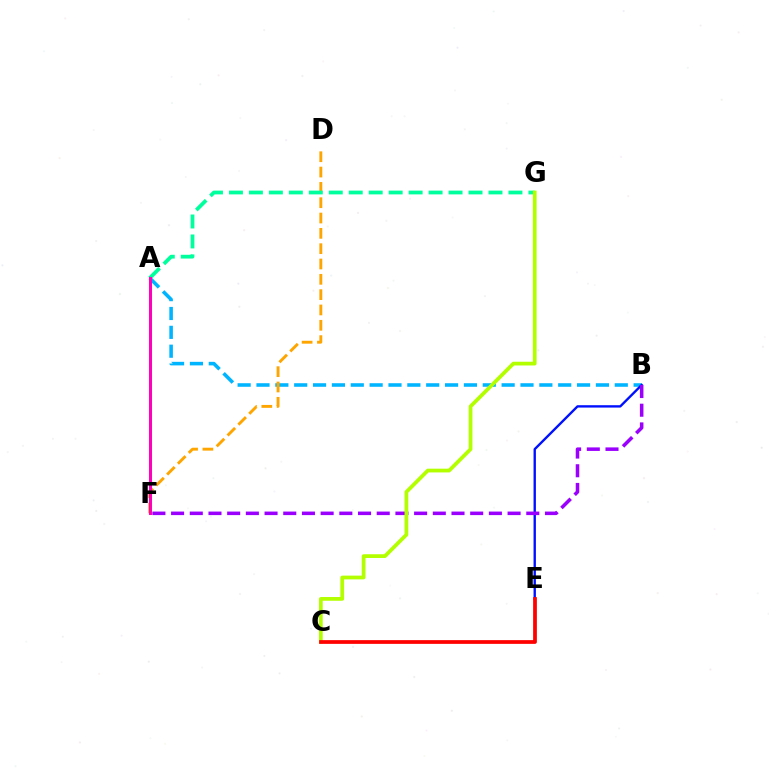{('A', 'B'): [{'color': '#00b5ff', 'line_style': 'dashed', 'thickness': 2.56}], ('B', 'E'): [{'color': '#0010ff', 'line_style': 'solid', 'thickness': 1.71}], ('D', 'F'): [{'color': '#ffa500', 'line_style': 'dashed', 'thickness': 2.08}], ('A', 'F'): [{'color': '#08ff00', 'line_style': 'dashed', 'thickness': 2.18}, {'color': '#ff00bd', 'line_style': 'solid', 'thickness': 2.18}], ('B', 'F'): [{'color': '#9b00ff', 'line_style': 'dashed', 'thickness': 2.54}], ('A', 'G'): [{'color': '#00ff9d', 'line_style': 'dashed', 'thickness': 2.71}], ('C', 'G'): [{'color': '#b3ff00', 'line_style': 'solid', 'thickness': 2.69}], ('C', 'E'): [{'color': '#ff0000', 'line_style': 'solid', 'thickness': 2.7}]}